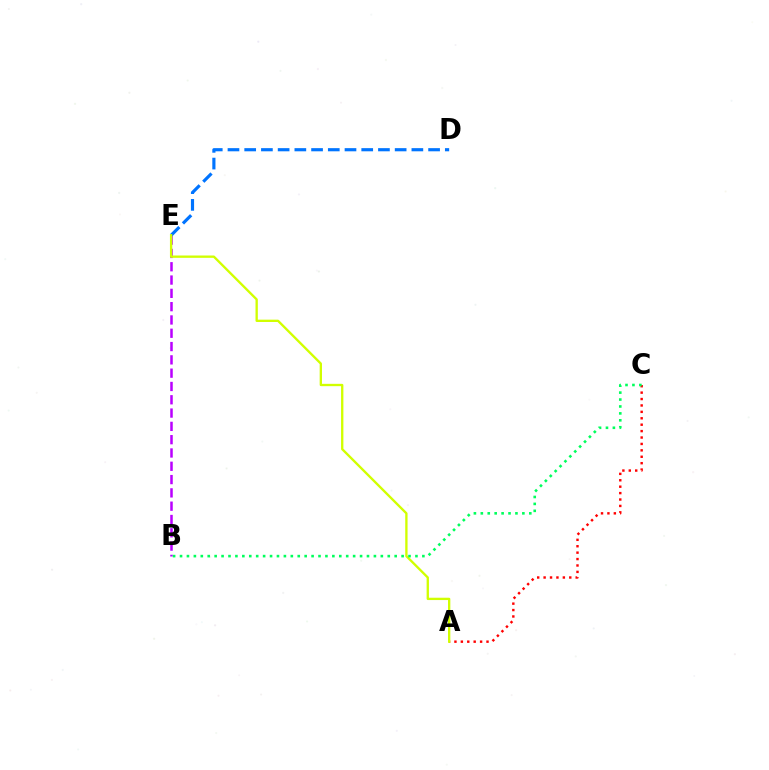{('B', 'E'): [{'color': '#b900ff', 'line_style': 'dashed', 'thickness': 1.81}], ('A', 'C'): [{'color': '#ff0000', 'line_style': 'dotted', 'thickness': 1.74}], ('D', 'E'): [{'color': '#0074ff', 'line_style': 'dashed', 'thickness': 2.27}], ('A', 'E'): [{'color': '#d1ff00', 'line_style': 'solid', 'thickness': 1.68}], ('B', 'C'): [{'color': '#00ff5c', 'line_style': 'dotted', 'thickness': 1.88}]}